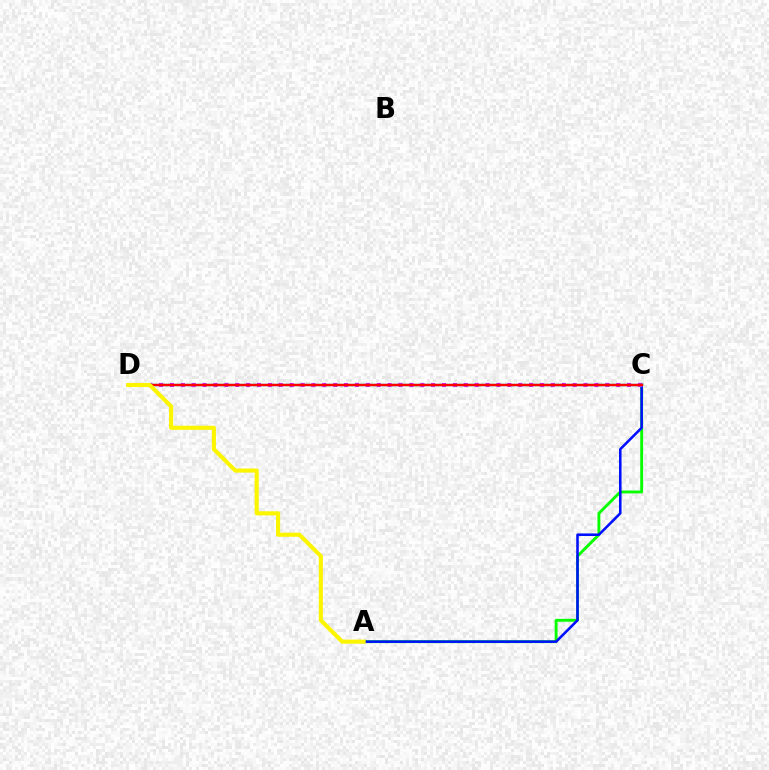{('A', 'C'): [{'color': '#08ff00', 'line_style': 'solid', 'thickness': 2.08}, {'color': '#0010ff', 'line_style': 'solid', 'thickness': 1.85}], ('C', 'D'): [{'color': '#ee00ff', 'line_style': 'dotted', 'thickness': 2.96}, {'color': '#00fff6', 'line_style': 'solid', 'thickness': 1.69}, {'color': '#ff0000', 'line_style': 'solid', 'thickness': 1.77}], ('A', 'D'): [{'color': '#fcf500', 'line_style': 'solid', 'thickness': 2.96}]}